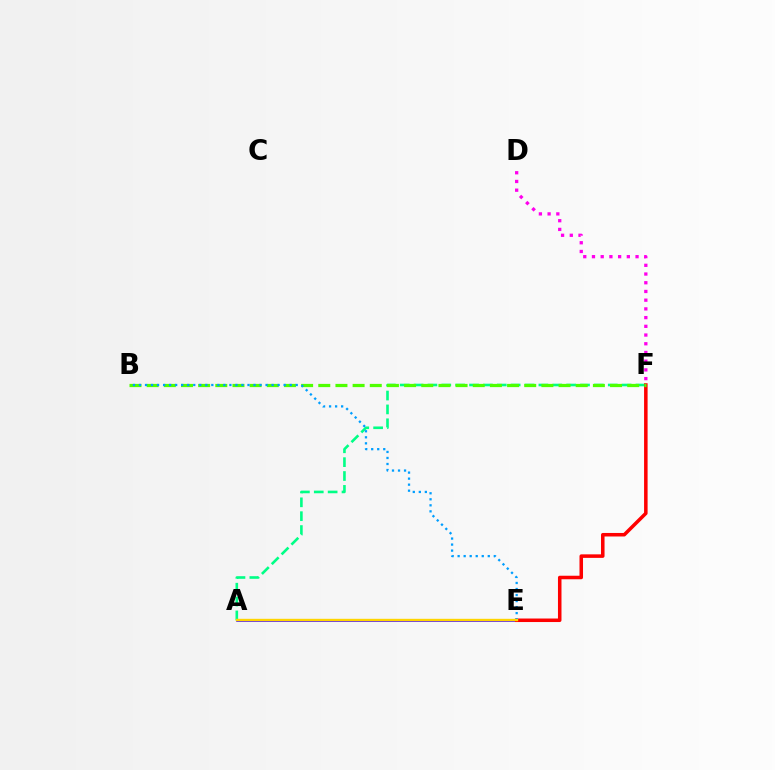{('A', 'E'): [{'color': '#3700ff', 'line_style': 'solid', 'thickness': 1.87}, {'color': '#ffd500', 'line_style': 'solid', 'thickness': 1.71}], ('A', 'F'): [{'color': '#00ff86', 'line_style': 'dashed', 'thickness': 1.88}], ('E', 'F'): [{'color': '#ff0000', 'line_style': 'solid', 'thickness': 2.54}], ('D', 'F'): [{'color': '#ff00ed', 'line_style': 'dotted', 'thickness': 2.37}], ('B', 'F'): [{'color': '#4fff00', 'line_style': 'dashed', 'thickness': 2.33}], ('B', 'E'): [{'color': '#009eff', 'line_style': 'dotted', 'thickness': 1.64}]}